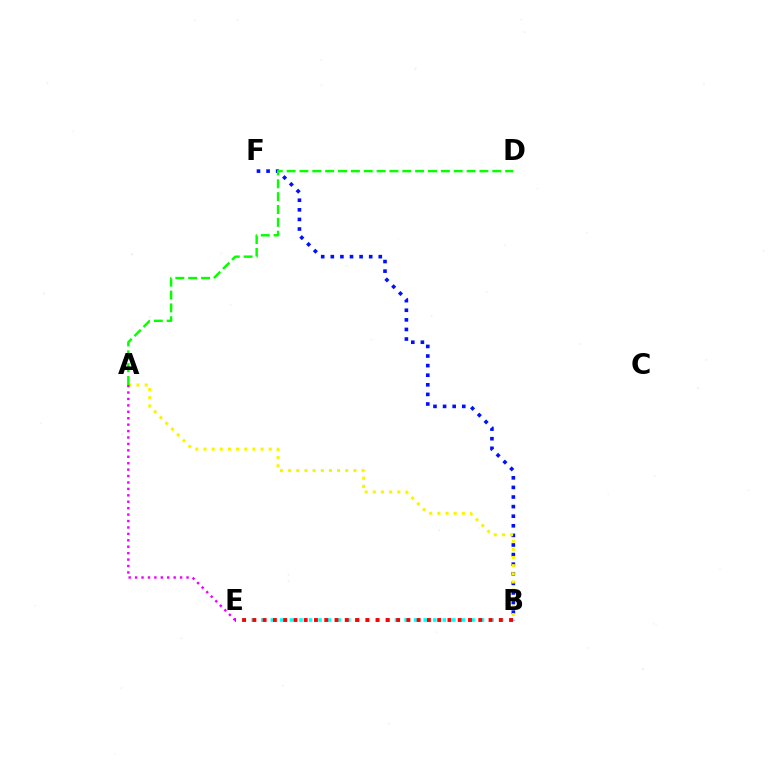{('B', 'F'): [{'color': '#0010ff', 'line_style': 'dotted', 'thickness': 2.61}], ('B', 'E'): [{'color': '#00fff6', 'line_style': 'dotted', 'thickness': 2.6}, {'color': '#ff0000', 'line_style': 'dotted', 'thickness': 2.79}], ('A', 'B'): [{'color': '#fcf500', 'line_style': 'dotted', 'thickness': 2.22}], ('A', 'E'): [{'color': '#ee00ff', 'line_style': 'dotted', 'thickness': 1.75}], ('A', 'D'): [{'color': '#08ff00', 'line_style': 'dashed', 'thickness': 1.75}]}